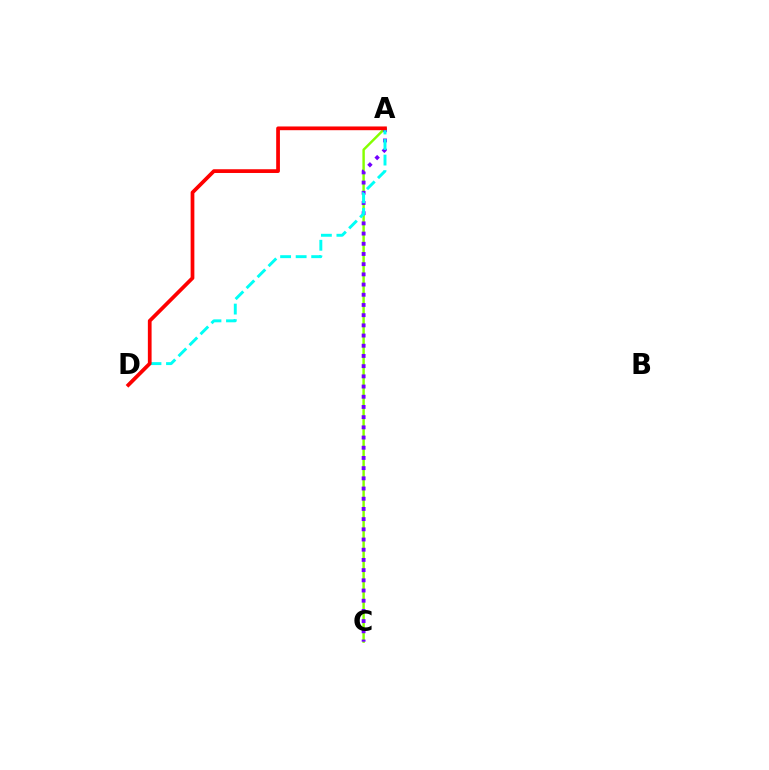{('A', 'C'): [{'color': '#84ff00', 'line_style': 'solid', 'thickness': 1.75}, {'color': '#7200ff', 'line_style': 'dotted', 'thickness': 2.77}], ('A', 'D'): [{'color': '#00fff6', 'line_style': 'dashed', 'thickness': 2.11}, {'color': '#ff0000', 'line_style': 'solid', 'thickness': 2.69}]}